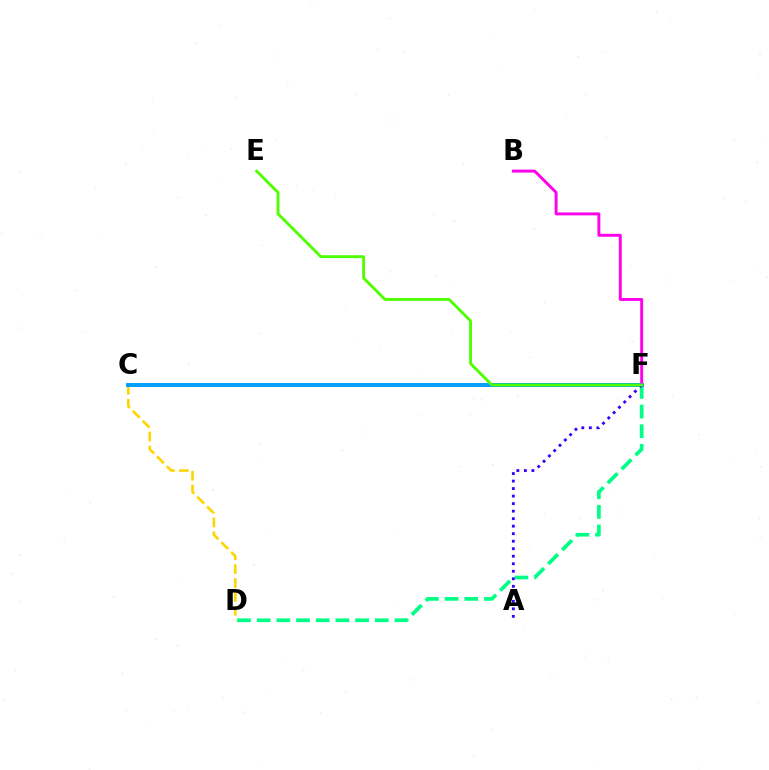{('D', 'F'): [{'color': '#00ff86', 'line_style': 'dashed', 'thickness': 2.67}], ('C', 'F'): [{'color': '#ff0000', 'line_style': 'dotted', 'thickness': 1.77}, {'color': '#009eff', 'line_style': 'solid', 'thickness': 2.84}], ('C', 'D'): [{'color': '#ffd500', 'line_style': 'dashed', 'thickness': 1.89}], ('B', 'F'): [{'color': '#ff00ed', 'line_style': 'solid', 'thickness': 2.1}], ('A', 'F'): [{'color': '#3700ff', 'line_style': 'dotted', 'thickness': 2.04}], ('E', 'F'): [{'color': '#4fff00', 'line_style': 'solid', 'thickness': 2.06}]}